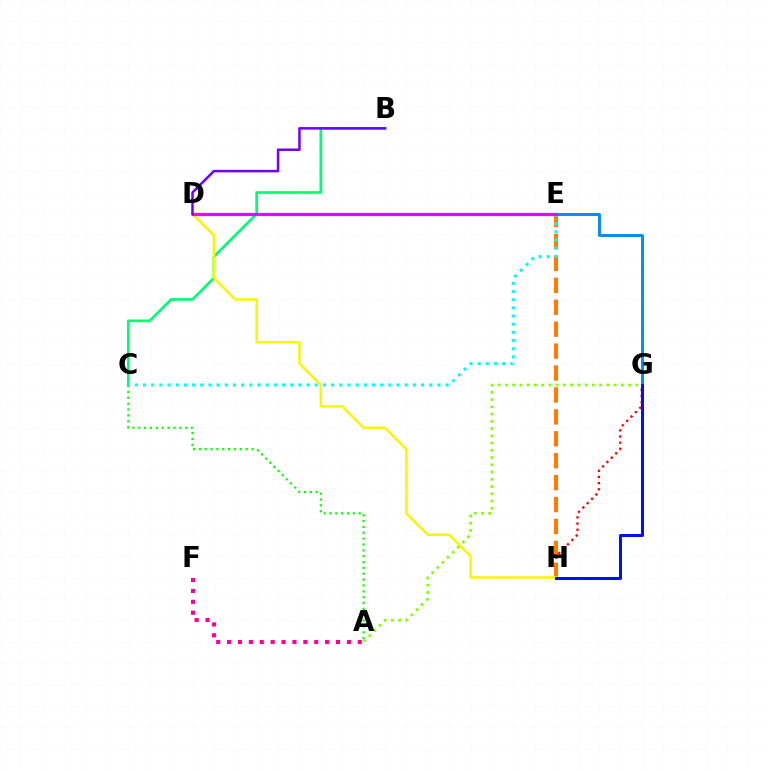{('B', 'C'): [{'color': '#00ff74', 'line_style': 'solid', 'thickness': 1.96}], ('A', 'C'): [{'color': '#08ff00', 'line_style': 'dotted', 'thickness': 1.59}], ('E', 'G'): [{'color': '#008cff', 'line_style': 'solid', 'thickness': 2.11}], ('A', 'F'): [{'color': '#ff0094', 'line_style': 'dotted', 'thickness': 2.96}], ('G', 'H'): [{'color': '#ff0000', 'line_style': 'dotted', 'thickness': 1.67}, {'color': '#0010ff', 'line_style': 'solid', 'thickness': 2.16}], ('E', 'H'): [{'color': '#ff7c00', 'line_style': 'dashed', 'thickness': 2.98}], ('A', 'G'): [{'color': '#84ff00', 'line_style': 'dotted', 'thickness': 1.97}], ('C', 'E'): [{'color': '#00fff6', 'line_style': 'dotted', 'thickness': 2.22}], ('D', 'H'): [{'color': '#fcf500', 'line_style': 'solid', 'thickness': 1.79}], ('D', 'E'): [{'color': '#ee00ff', 'line_style': 'solid', 'thickness': 2.33}], ('B', 'D'): [{'color': '#7200ff', 'line_style': 'solid', 'thickness': 1.82}]}